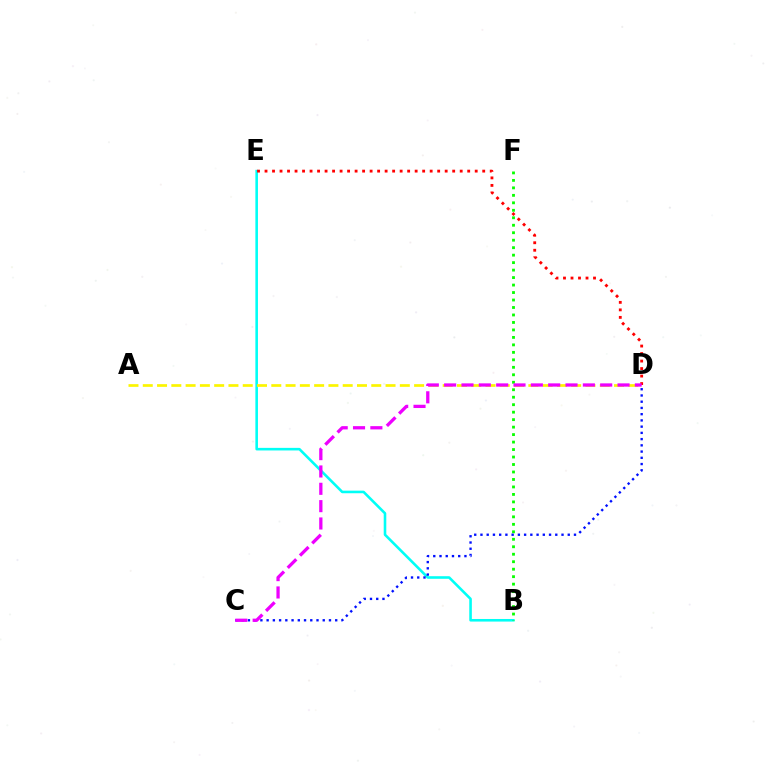{('B', 'E'): [{'color': '#00fff6', 'line_style': 'solid', 'thickness': 1.87}], ('B', 'F'): [{'color': '#08ff00', 'line_style': 'dotted', 'thickness': 2.03}], ('C', 'D'): [{'color': '#0010ff', 'line_style': 'dotted', 'thickness': 1.69}, {'color': '#ee00ff', 'line_style': 'dashed', 'thickness': 2.36}], ('A', 'D'): [{'color': '#fcf500', 'line_style': 'dashed', 'thickness': 1.94}], ('D', 'E'): [{'color': '#ff0000', 'line_style': 'dotted', 'thickness': 2.04}]}